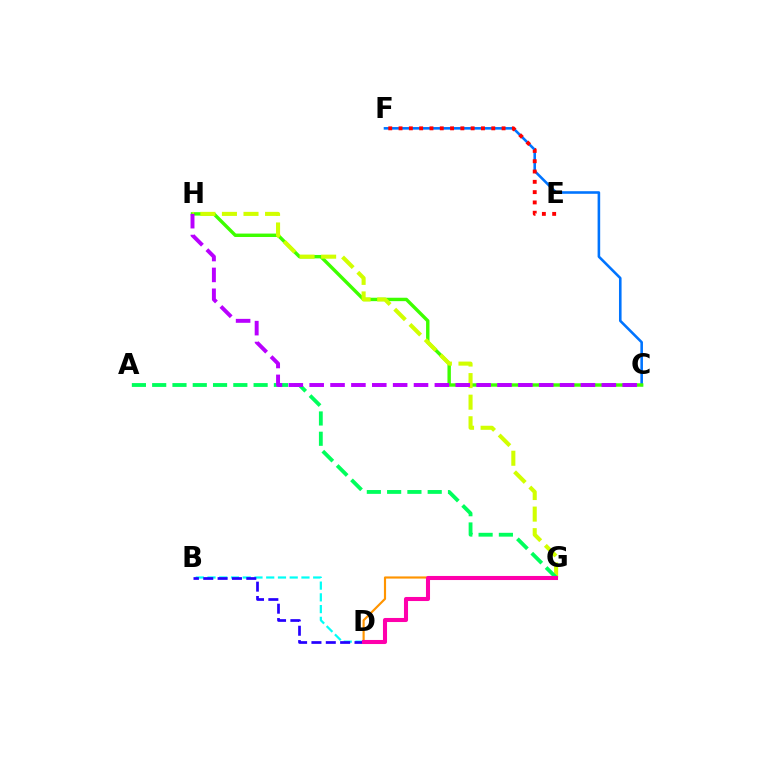{('B', 'D'): [{'color': '#00fff6', 'line_style': 'dashed', 'thickness': 1.6}, {'color': '#2500ff', 'line_style': 'dashed', 'thickness': 1.95}], ('C', 'F'): [{'color': '#0074ff', 'line_style': 'solid', 'thickness': 1.86}], ('E', 'F'): [{'color': '#ff0000', 'line_style': 'dotted', 'thickness': 2.8}], ('D', 'G'): [{'color': '#ff9400', 'line_style': 'solid', 'thickness': 1.55}, {'color': '#ff00ac', 'line_style': 'solid', 'thickness': 2.93}], ('C', 'H'): [{'color': '#3dff00', 'line_style': 'solid', 'thickness': 2.46}, {'color': '#b900ff', 'line_style': 'dashed', 'thickness': 2.83}], ('G', 'H'): [{'color': '#d1ff00', 'line_style': 'dashed', 'thickness': 2.93}], ('A', 'G'): [{'color': '#00ff5c', 'line_style': 'dashed', 'thickness': 2.76}]}